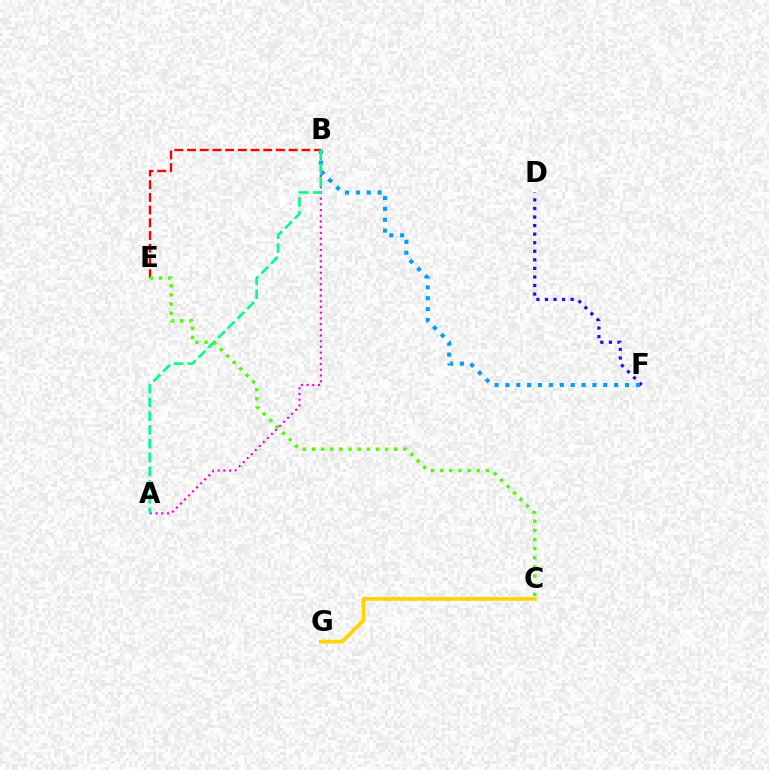{('B', 'E'): [{'color': '#ff0000', 'line_style': 'dashed', 'thickness': 1.73}], ('D', 'F'): [{'color': '#3700ff', 'line_style': 'dotted', 'thickness': 2.33}], ('C', 'G'): [{'color': '#ffd500', 'line_style': 'solid', 'thickness': 2.72}], ('A', 'B'): [{'color': '#ff00ed', 'line_style': 'dotted', 'thickness': 1.55}, {'color': '#00ff86', 'line_style': 'dashed', 'thickness': 1.87}], ('B', 'F'): [{'color': '#009eff', 'line_style': 'dotted', 'thickness': 2.95}], ('C', 'E'): [{'color': '#4fff00', 'line_style': 'dotted', 'thickness': 2.48}]}